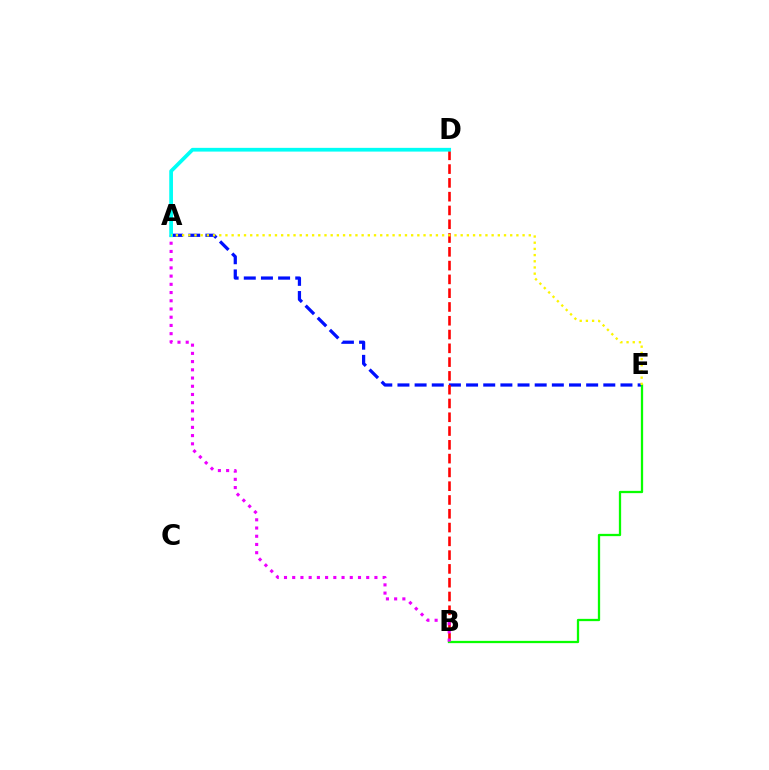{('A', 'E'): [{'color': '#0010ff', 'line_style': 'dashed', 'thickness': 2.33}, {'color': '#fcf500', 'line_style': 'dotted', 'thickness': 1.68}], ('B', 'D'): [{'color': '#ff0000', 'line_style': 'dashed', 'thickness': 1.87}], ('B', 'E'): [{'color': '#08ff00', 'line_style': 'solid', 'thickness': 1.64}], ('A', 'B'): [{'color': '#ee00ff', 'line_style': 'dotted', 'thickness': 2.23}], ('A', 'D'): [{'color': '#00fff6', 'line_style': 'solid', 'thickness': 2.69}]}